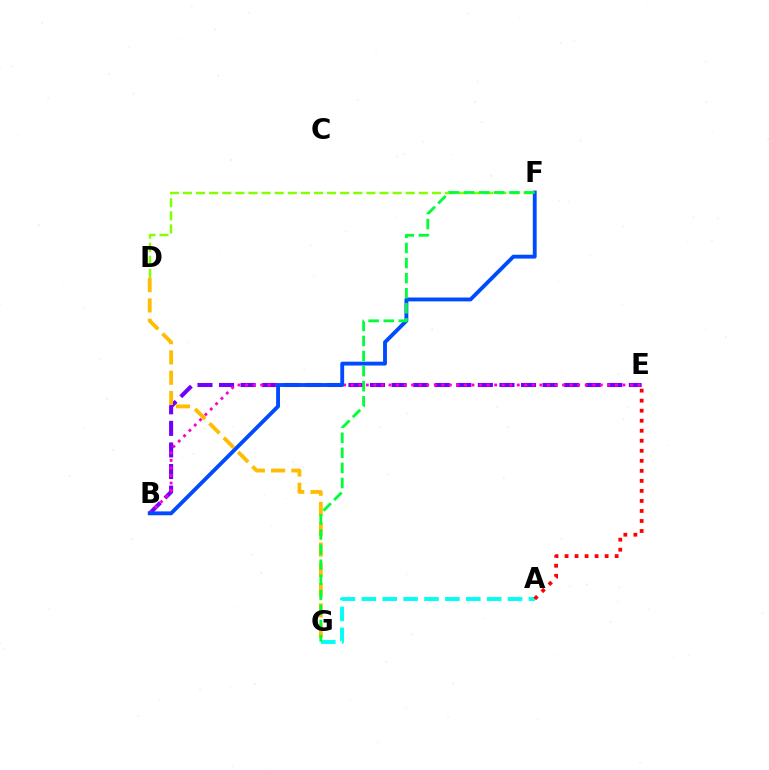{('B', 'E'): [{'color': '#7200ff', 'line_style': 'dashed', 'thickness': 2.93}, {'color': '#ff00cf', 'line_style': 'dotted', 'thickness': 2.05}], ('D', 'F'): [{'color': '#84ff00', 'line_style': 'dashed', 'thickness': 1.78}], ('B', 'F'): [{'color': '#004bff', 'line_style': 'solid', 'thickness': 2.78}], ('D', 'G'): [{'color': '#ffbd00', 'line_style': 'dashed', 'thickness': 2.76}], ('A', 'G'): [{'color': '#00fff6', 'line_style': 'dashed', 'thickness': 2.84}], ('F', 'G'): [{'color': '#00ff39', 'line_style': 'dashed', 'thickness': 2.05}], ('A', 'E'): [{'color': '#ff0000', 'line_style': 'dotted', 'thickness': 2.72}]}